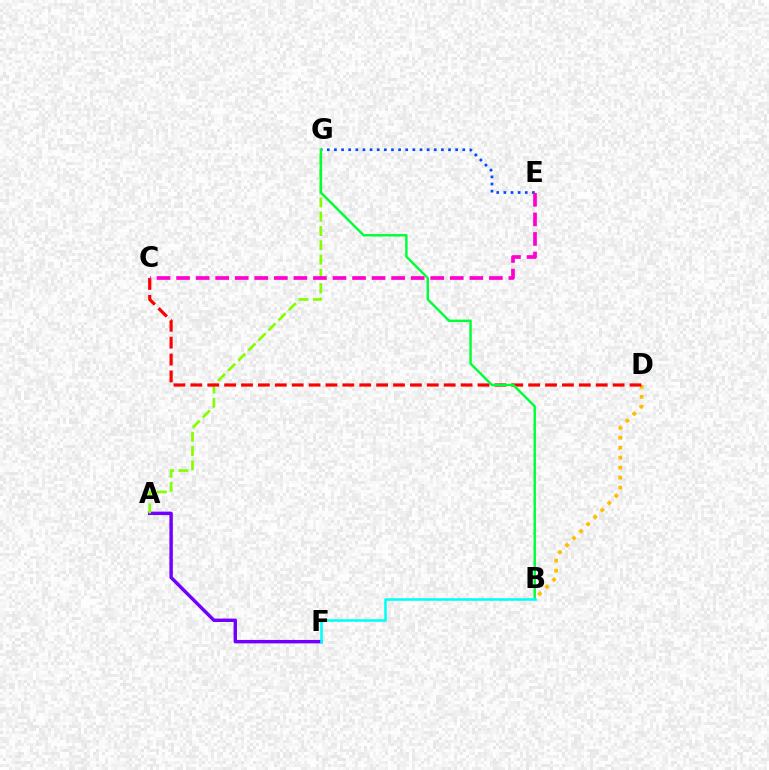{('A', 'F'): [{'color': '#7200ff', 'line_style': 'solid', 'thickness': 2.48}], ('A', 'G'): [{'color': '#84ff00', 'line_style': 'dashed', 'thickness': 1.94}], ('B', 'D'): [{'color': '#ffbd00', 'line_style': 'dotted', 'thickness': 2.71}], ('C', 'D'): [{'color': '#ff0000', 'line_style': 'dashed', 'thickness': 2.29}], ('E', 'G'): [{'color': '#004bff', 'line_style': 'dotted', 'thickness': 1.94}], ('B', 'G'): [{'color': '#00ff39', 'line_style': 'solid', 'thickness': 1.75}], ('B', 'F'): [{'color': '#00fff6', 'line_style': 'solid', 'thickness': 1.83}], ('C', 'E'): [{'color': '#ff00cf', 'line_style': 'dashed', 'thickness': 2.66}]}